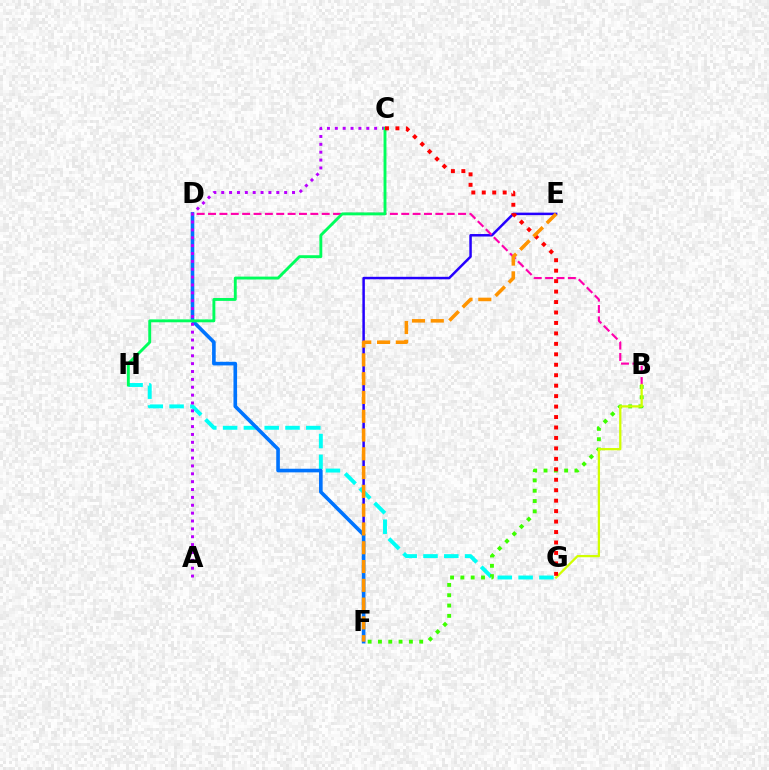{('G', 'H'): [{'color': '#00fff6', 'line_style': 'dashed', 'thickness': 2.82}], ('E', 'F'): [{'color': '#2500ff', 'line_style': 'solid', 'thickness': 1.8}, {'color': '#ff9400', 'line_style': 'dashed', 'thickness': 2.55}], ('B', 'D'): [{'color': '#ff00ac', 'line_style': 'dashed', 'thickness': 1.54}], ('D', 'F'): [{'color': '#0074ff', 'line_style': 'solid', 'thickness': 2.61}], ('B', 'F'): [{'color': '#3dff00', 'line_style': 'dotted', 'thickness': 2.8}], ('A', 'C'): [{'color': '#b900ff', 'line_style': 'dotted', 'thickness': 2.14}], ('B', 'G'): [{'color': '#d1ff00', 'line_style': 'solid', 'thickness': 1.63}], ('C', 'H'): [{'color': '#00ff5c', 'line_style': 'solid', 'thickness': 2.08}], ('C', 'G'): [{'color': '#ff0000', 'line_style': 'dotted', 'thickness': 2.84}]}